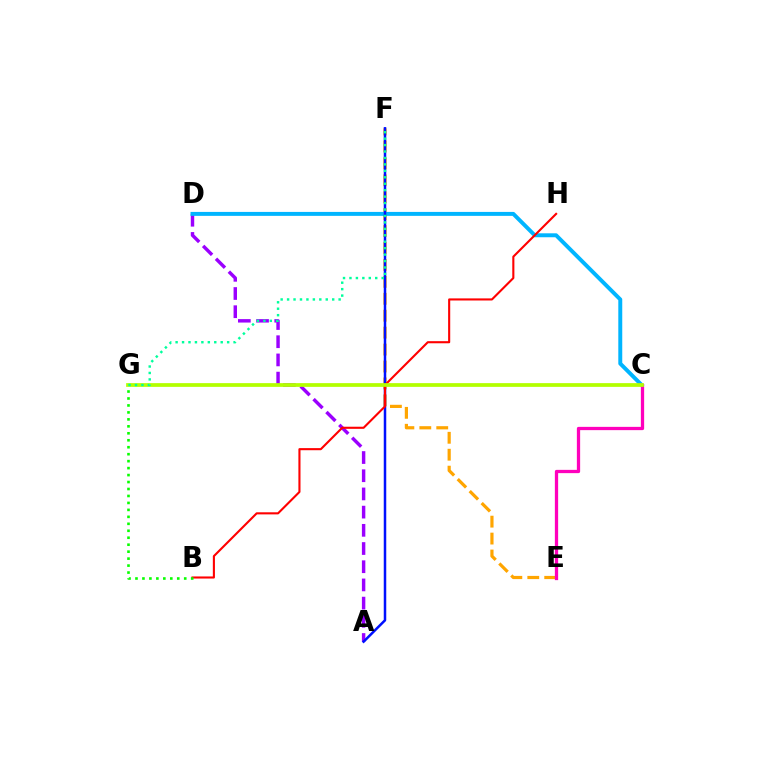{('A', 'D'): [{'color': '#9b00ff', 'line_style': 'dashed', 'thickness': 2.47}], ('E', 'F'): [{'color': '#ffa500', 'line_style': 'dashed', 'thickness': 2.3}], ('C', 'D'): [{'color': '#00b5ff', 'line_style': 'solid', 'thickness': 2.84}], ('A', 'F'): [{'color': '#0010ff', 'line_style': 'solid', 'thickness': 1.81}], ('B', 'H'): [{'color': '#ff0000', 'line_style': 'solid', 'thickness': 1.52}], ('C', 'E'): [{'color': '#ff00bd', 'line_style': 'solid', 'thickness': 2.36}], ('B', 'G'): [{'color': '#08ff00', 'line_style': 'dotted', 'thickness': 1.89}], ('C', 'G'): [{'color': '#b3ff00', 'line_style': 'solid', 'thickness': 2.69}], ('F', 'G'): [{'color': '#00ff9d', 'line_style': 'dotted', 'thickness': 1.75}]}